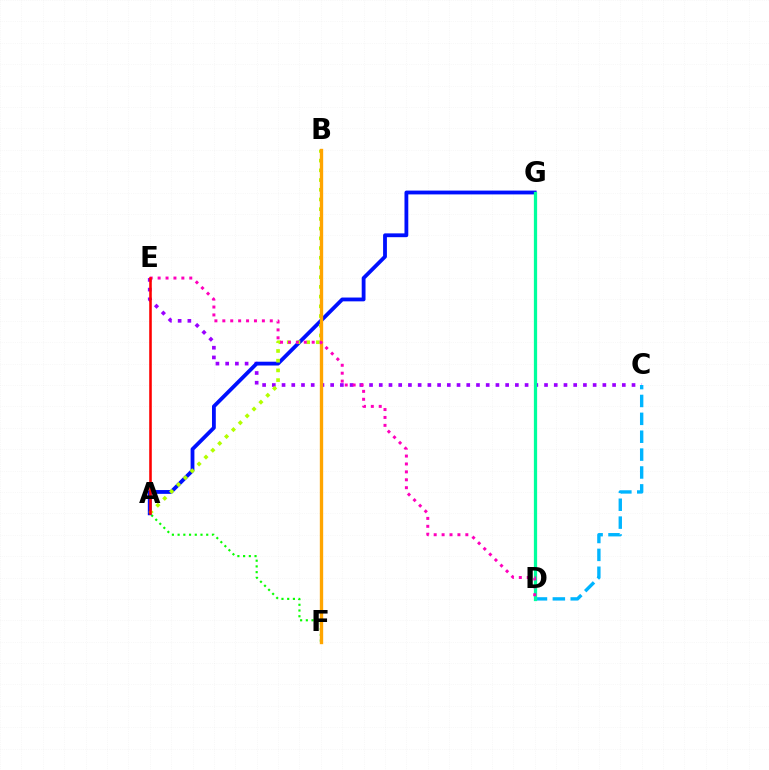{('C', 'E'): [{'color': '#9b00ff', 'line_style': 'dotted', 'thickness': 2.64}], ('A', 'F'): [{'color': '#08ff00', 'line_style': 'dotted', 'thickness': 1.55}], ('A', 'G'): [{'color': '#0010ff', 'line_style': 'solid', 'thickness': 2.74}], ('C', 'D'): [{'color': '#00b5ff', 'line_style': 'dashed', 'thickness': 2.43}], ('A', 'B'): [{'color': '#b3ff00', 'line_style': 'dotted', 'thickness': 2.64}], ('D', 'G'): [{'color': '#00ff9d', 'line_style': 'solid', 'thickness': 2.34}], ('B', 'F'): [{'color': '#ffa500', 'line_style': 'solid', 'thickness': 2.41}], ('D', 'E'): [{'color': '#ff00bd', 'line_style': 'dotted', 'thickness': 2.15}], ('A', 'E'): [{'color': '#ff0000', 'line_style': 'solid', 'thickness': 1.85}]}